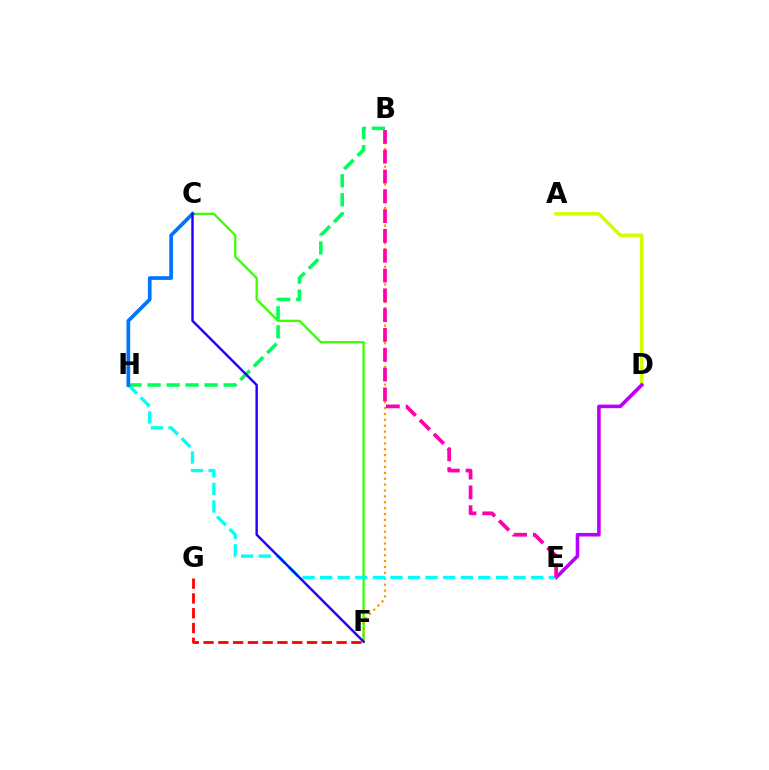{('C', 'F'): [{'color': '#3dff00', 'line_style': 'solid', 'thickness': 1.67}, {'color': '#2500ff', 'line_style': 'solid', 'thickness': 1.75}], ('A', 'D'): [{'color': '#d1ff00', 'line_style': 'solid', 'thickness': 2.58}], ('B', 'F'): [{'color': '#ff9400', 'line_style': 'dotted', 'thickness': 1.6}], ('D', 'E'): [{'color': '#b900ff', 'line_style': 'solid', 'thickness': 2.58}], ('E', 'H'): [{'color': '#00fff6', 'line_style': 'dashed', 'thickness': 2.39}], ('B', 'E'): [{'color': '#ff00ac', 'line_style': 'dashed', 'thickness': 2.69}], ('F', 'G'): [{'color': '#ff0000', 'line_style': 'dashed', 'thickness': 2.01}], ('B', 'H'): [{'color': '#00ff5c', 'line_style': 'dashed', 'thickness': 2.58}], ('C', 'H'): [{'color': '#0074ff', 'line_style': 'solid', 'thickness': 2.67}]}